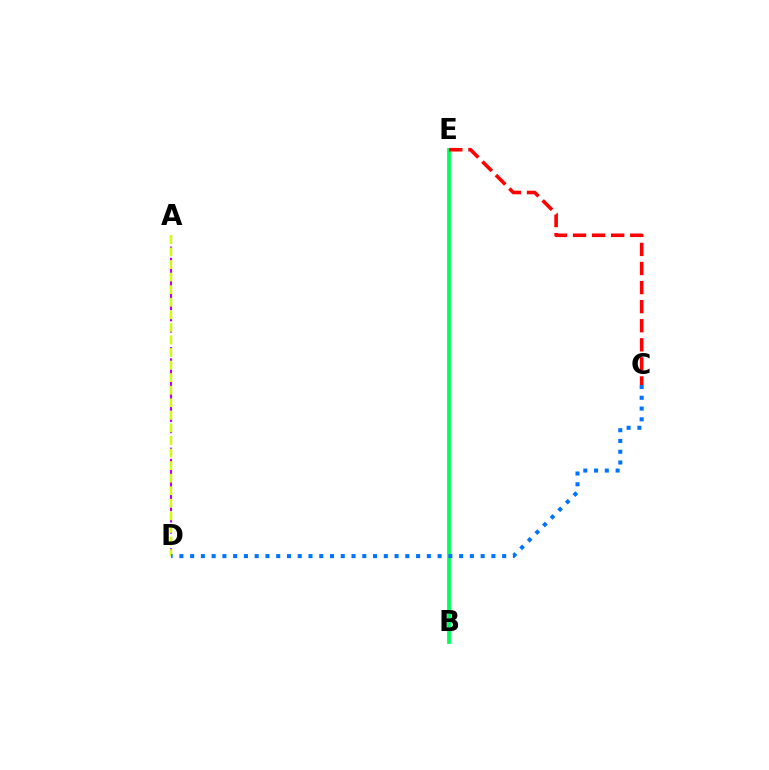{('A', 'D'): [{'color': '#b900ff', 'line_style': 'dashed', 'thickness': 1.52}, {'color': '#d1ff00', 'line_style': 'dashed', 'thickness': 1.71}], ('B', 'E'): [{'color': '#00ff5c', 'line_style': 'solid', 'thickness': 2.73}], ('C', 'E'): [{'color': '#ff0000', 'line_style': 'dashed', 'thickness': 2.59}], ('C', 'D'): [{'color': '#0074ff', 'line_style': 'dotted', 'thickness': 2.92}]}